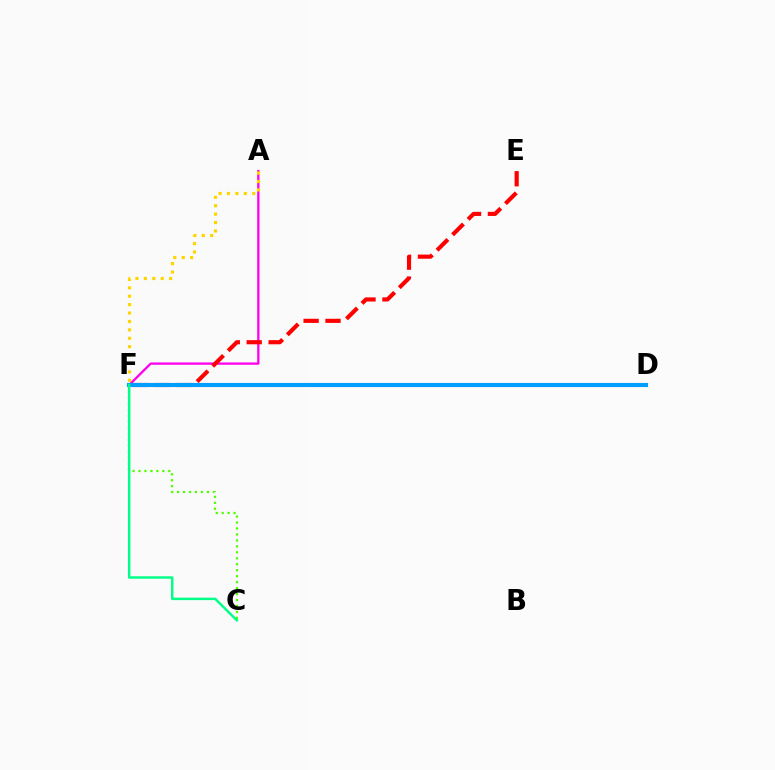{('A', 'F'): [{'color': '#ff00ed', 'line_style': 'solid', 'thickness': 1.66}, {'color': '#ffd500', 'line_style': 'dotted', 'thickness': 2.28}], ('E', 'F'): [{'color': '#ff0000', 'line_style': 'dashed', 'thickness': 2.98}], ('D', 'F'): [{'color': '#3700ff', 'line_style': 'dashed', 'thickness': 2.77}, {'color': '#009eff', 'line_style': 'solid', 'thickness': 2.96}], ('C', 'F'): [{'color': '#4fff00', 'line_style': 'dotted', 'thickness': 1.62}, {'color': '#00ff86', 'line_style': 'solid', 'thickness': 1.76}]}